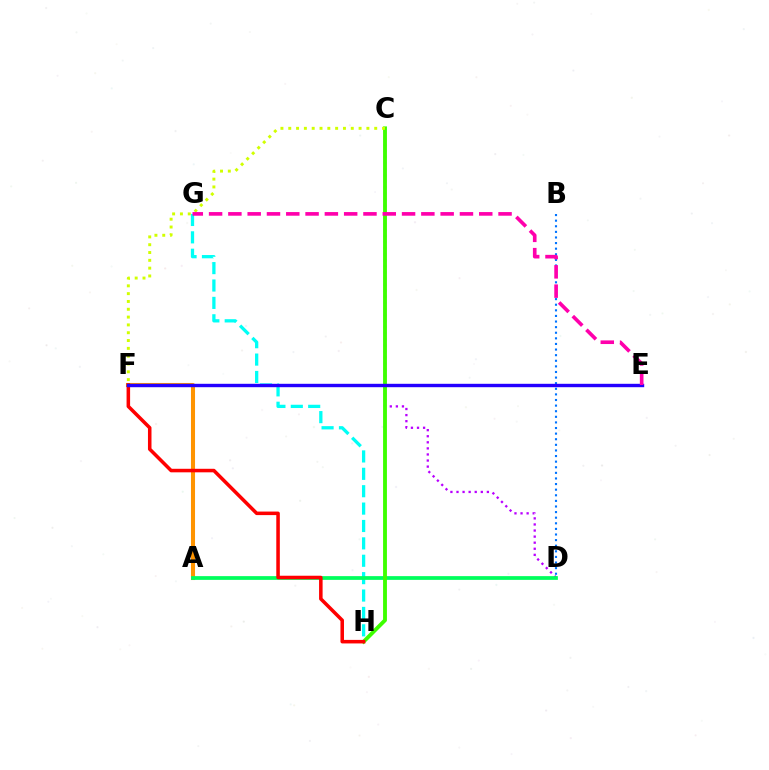{('B', 'D'): [{'color': '#0074ff', 'line_style': 'dotted', 'thickness': 1.52}], ('G', 'H'): [{'color': '#00fff6', 'line_style': 'dashed', 'thickness': 2.36}], ('C', 'D'): [{'color': '#b900ff', 'line_style': 'dotted', 'thickness': 1.65}], ('A', 'F'): [{'color': '#ff9400', 'line_style': 'solid', 'thickness': 2.92}], ('A', 'D'): [{'color': '#00ff5c', 'line_style': 'solid', 'thickness': 2.69}], ('C', 'H'): [{'color': '#3dff00', 'line_style': 'solid', 'thickness': 2.77}], ('F', 'H'): [{'color': '#ff0000', 'line_style': 'solid', 'thickness': 2.54}], ('C', 'F'): [{'color': '#d1ff00', 'line_style': 'dotted', 'thickness': 2.12}], ('E', 'F'): [{'color': '#2500ff', 'line_style': 'solid', 'thickness': 2.45}], ('E', 'G'): [{'color': '#ff00ac', 'line_style': 'dashed', 'thickness': 2.62}]}